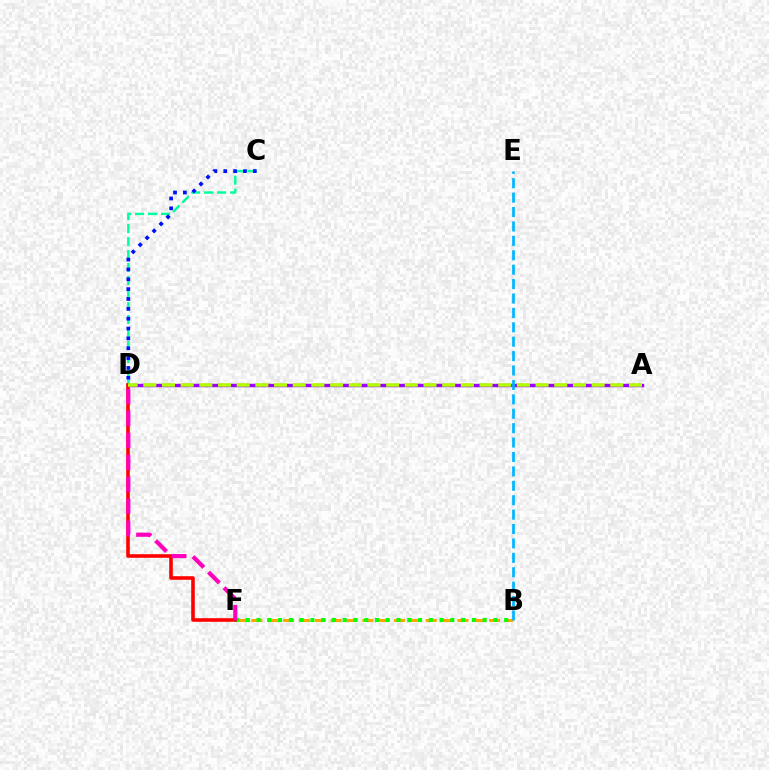{('C', 'D'): [{'color': '#00ff9d', 'line_style': 'dashed', 'thickness': 1.76}, {'color': '#0010ff', 'line_style': 'dotted', 'thickness': 2.68}], ('B', 'F'): [{'color': '#ffa500', 'line_style': 'dashed', 'thickness': 2.15}, {'color': '#08ff00', 'line_style': 'dotted', 'thickness': 2.93}], ('A', 'D'): [{'color': '#9b00ff', 'line_style': 'solid', 'thickness': 2.47}, {'color': '#b3ff00', 'line_style': 'dashed', 'thickness': 2.54}], ('D', 'F'): [{'color': '#ff0000', 'line_style': 'solid', 'thickness': 2.58}, {'color': '#ff00bd', 'line_style': 'dashed', 'thickness': 2.98}], ('B', 'E'): [{'color': '#00b5ff', 'line_style': 'dashed', 'thickness': 1.96}]}